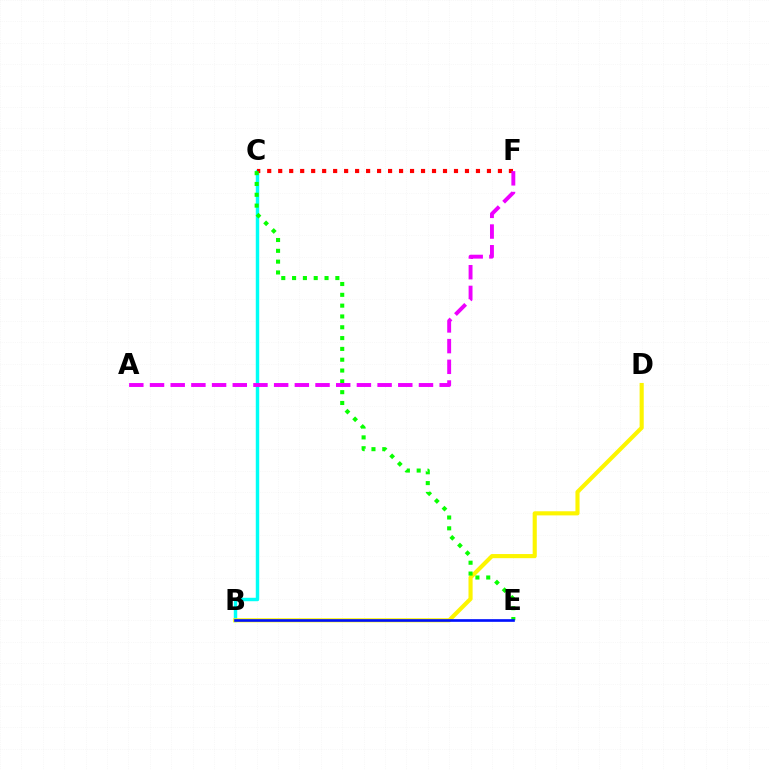{('B', 'C'): [{'color': '#00fff6', 'line_style': 'solid', 'thickness': 2.48}], ('B', 'D'): [{'color': '#fcf500', 'line_style': 'solid', 'thickness': 2.97}], ('C', 'F'): [{'color': '#ff0000', 'line_style': 'dotted', 'thickness': 2.99}], ('C', 'E'): [{'color': '#08ff00', 'line_style': 'dotted', 'thickness': 2.94}], ('B', 'E'): [{'color': '#0010ff', 'line_style': 'solid', 'thickness': 1.91}], ('A', 'F'): [{'color': '#ee00ff', 'line_style': 'dashed', 'thickness': 2.81}]}